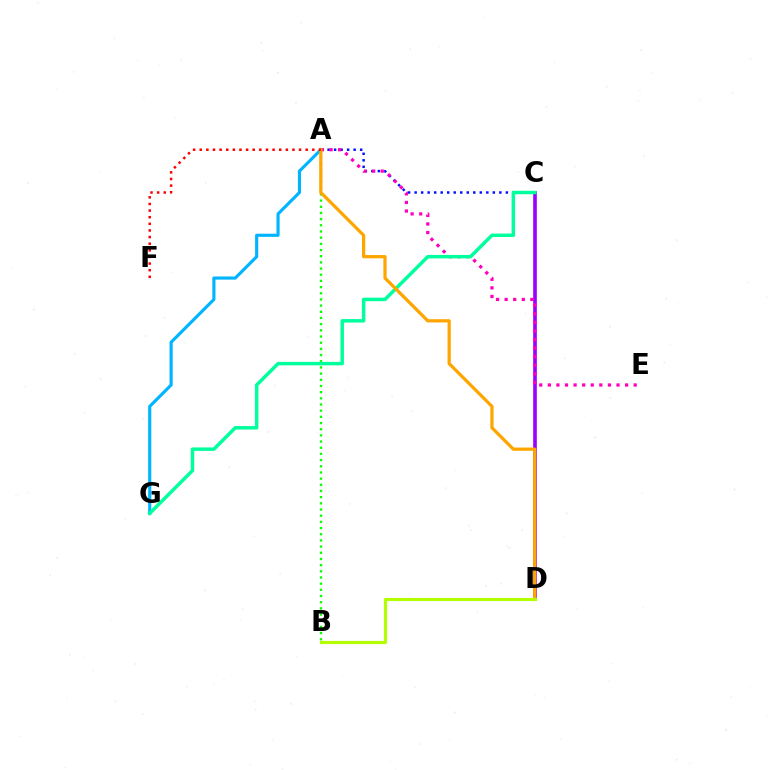{('A', 'C'): [{'color': '#0010ff', 'line_style': 'dotted', 'thickness': 1.77}], ('A', 'G'): [{'color': '#00b5ff', 'line_style': 'solid', 'thickness': 2.26}], ('C', 'D'): [{'color': '#9b00ff', 'line_style': 'solid', 'thickness': 2.61}], ('A', 'B'): [{'color': '#08ff00', 'line_style': 'dotted', 'thickness': 1.68}], ('A', 'E'): [{'color': '#ff00bd', 'line_style': 'dotted', 'thickness': 2.33}], ('C', 'G'): [{'color': '#00ff9d', 'line_style': 'solid', 'thickness': 2.51}], ('A', 'D'): [{'color': '#ffa500', 'line_style': 'solid', 'thickness': 2.33}], ('A', 'F'): [{'color': '#ff0000', 'line_style': 'dotted', 'thickness': 1.8}], ('B', 'D'): [{'color': '#b3ff00', 'line_style': 'solid', 'thickness': 2.27}]}